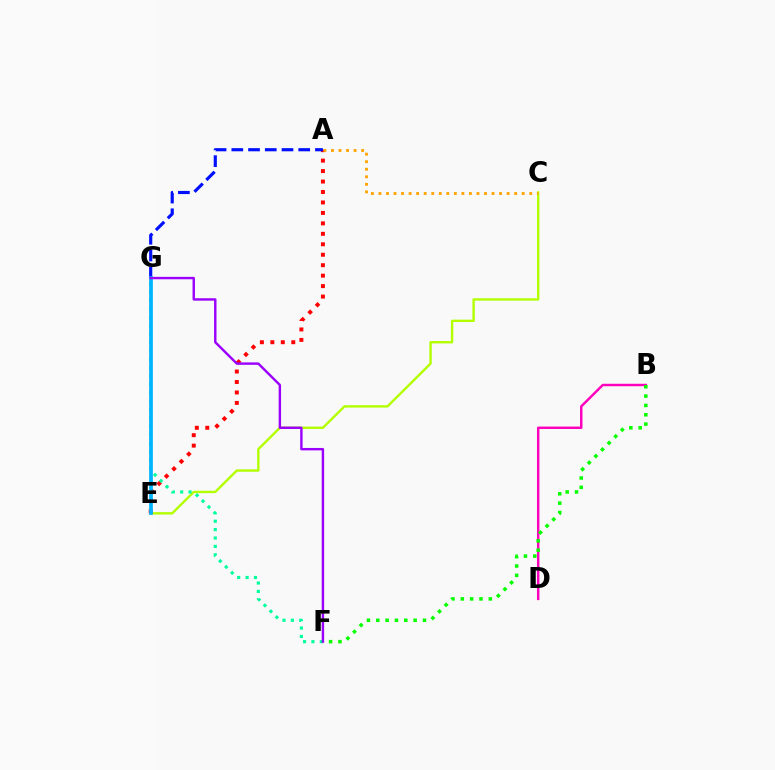{('C', 'E'): [{'color': '#b3ff00', 'line_style': 'solid', 'thickness': 1.72}], ('A', 'E'): [{'color': '#ff0000', 'line_style': 'dotted', 'thickness': 2.84}], ('A', 'G'): [{'color': '#0010ff', 'line_style': 'dashed', 'thickness': 2.27}], ('F', 'G'): [{'color': '#00ff9d', 'line_style': 'dotted', 'thickness': 2.28}, {'color': '#9b00ff', 'line_style': 'solid', 'thickness': 1.74}], ('E', 'G'): [{'color': '#00b5ff', 'line_style': 'solid', 'thickness': 2.67}], ('B', 'D'): [{'color': '#ff00bd', 'line_style': 'solid', 'thickness': 1.76}], ('A', 'C'): [{'color': '#ffa500', 'line_style': 'dotted', 'thickness': 2.05}], ('B', 'F'): [{'color': '#08ff00', 'line_style': 'dotted', 'thickness': 2.54}]}